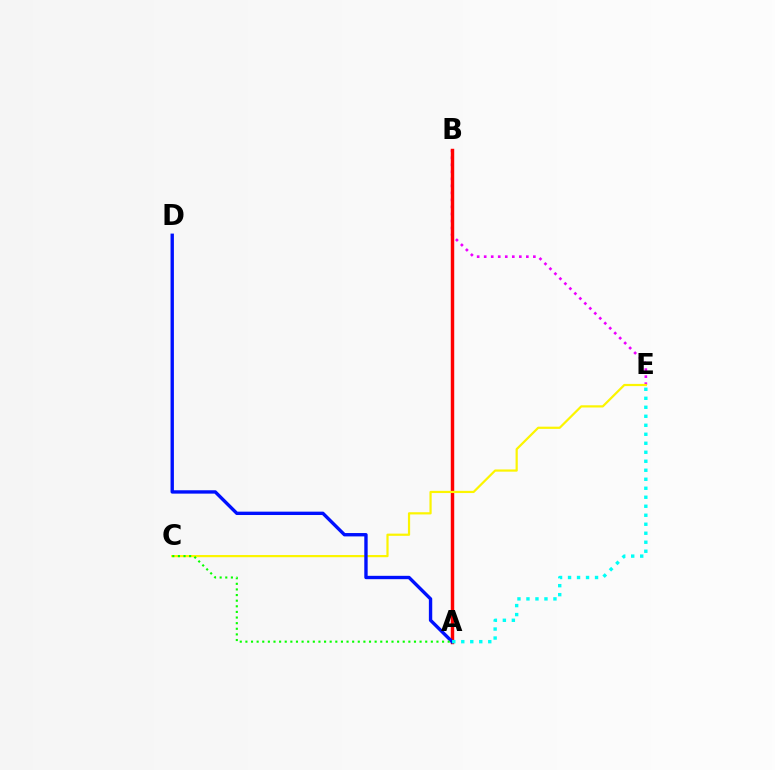{('B', 'E'): [{'color': '#ee00ff', 'line_style': 'dotted', 'thickness': 1.91}], ('A', 'B'): [{'color': '#ff0000', 'line_style': 'solid', 'thickness': 2.48}], ('C', 'E'): [{'color': '#fcf500', 'line_style': 'solid', 'thickness': 1.59}], ('A', 'D'): [{'color': '#0010ff', 'line_style': 'solid', 'thickness': 2.42}], ('A', 'E'): [{'color': '#00fff6', 'line_style': 'dotted', 'thickness': 2.44}], ('A', 'C'): [{'color': '#08ff00', 'line_style': 'dotted', 'thickness': 1.53}]}